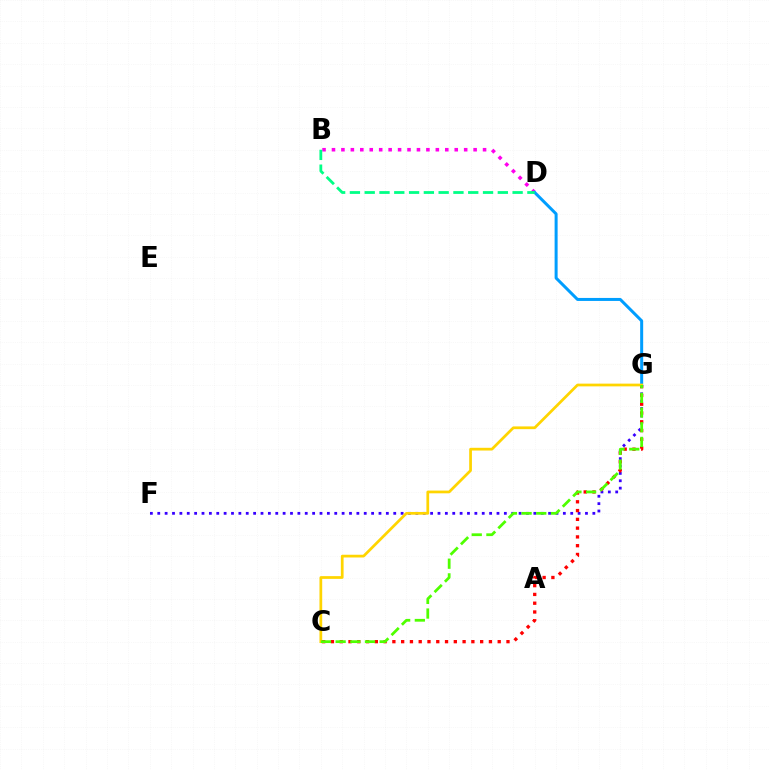{('B', 'D'): [{'color': '#ff00ed', 'line_style': 'dotted', 'thickness': 2.57}, {'color': '#00ff86', 'line_style': 'dashed', 'thickness': 2.01}], ('F', 'G'): [{'color': '#3700ff', 'line_style': 'dotted', 'thickness': 2.0}], ('C', 'G'): [{'color': '#ff0000', 'line_style': 'dotted', 'thickness': 2.38}, {'color': '#ffd500', 'line_style': 'solid', 'thickness': 1.97}, {'color': '#4fff00', 'line_style': 'dashed', 'thickness': 1.99}], ('D', 'G'): [{'color': '#009eff', 'line_style': 'solid', 'thickness': 2.16}]}